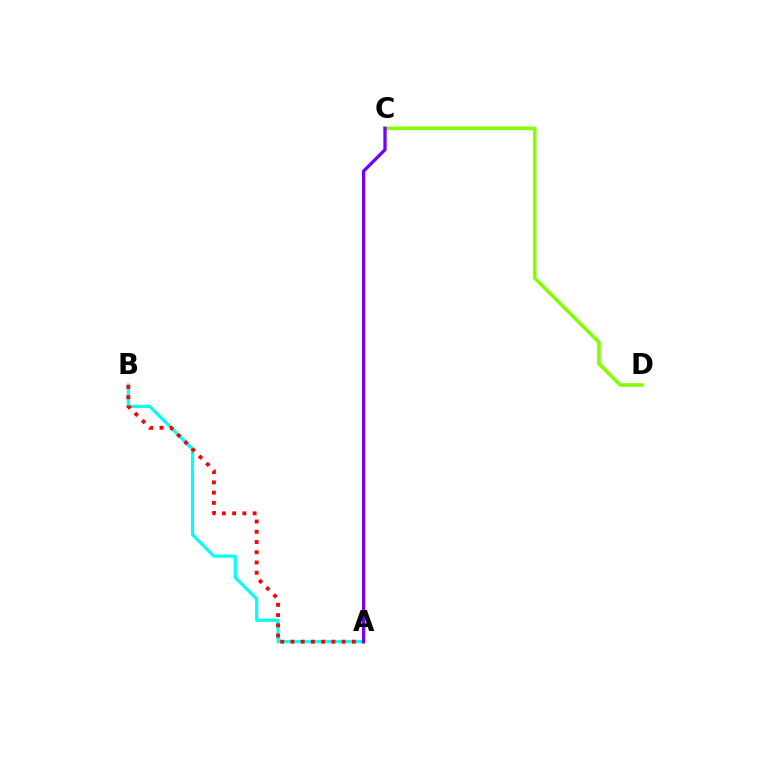{('A', 'B'): [{'color': '#00fff6', 'line_style': 'solid', 'thickness': 2.27}, {'color': '#ff0000', 'line_style': 'dotted', 'thickness': 2.78}], ('C', 'D'): [{'color': '#84ff00', 'line_style': 'solid', 'thickness': 2.59}], ('A', 'C'): [{'color': '#7200ff', 'line_style': 'solid', 'thickness': 2.36}]}